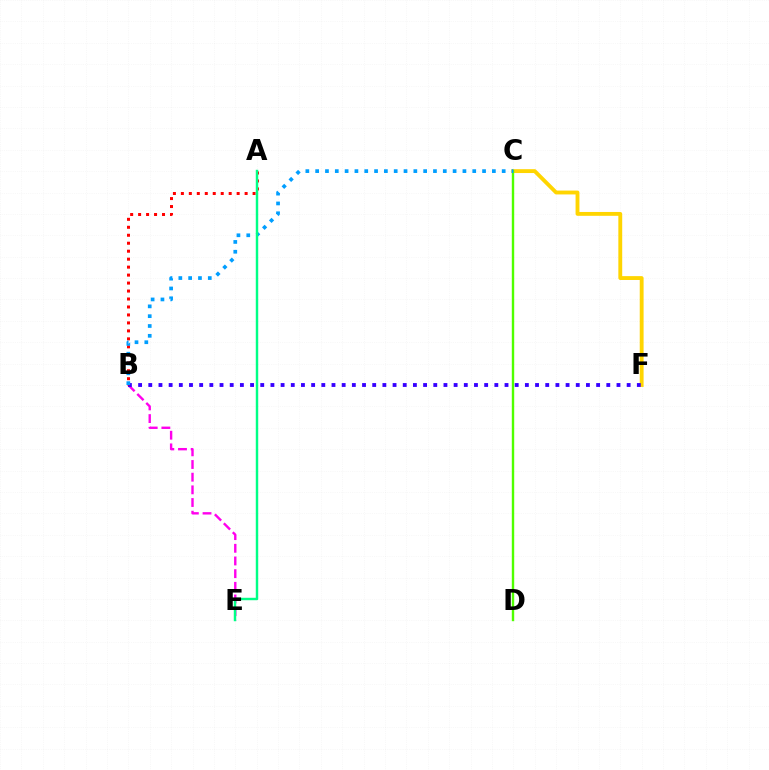{('C', 'F'): [{'color': '#ffd500', 'line_style': 'solid', 'thickness': 2.78}], ('B', 'E'): [{'color': '#ff00ed', 'line_style': 'dashed', 'thickness': 1.72}], ('C', 'D'): [{'color': '#4fff00', 'line_style': 'solid', 'thickness': 1.73}], ('B', 'F'): [{'color': '#3700ff', 'line_style': 'dotted', 'thickness': 2.77}], ('A', 'B'): [{'color': '#ff0000', 'line_style': 'dotted', 'thickness': 2.17}], ('B', 'C'): [{'color': '#009eff', 'line_style': 'dotted', 'thickness': 2.67}], ('A', 'E'): [{'color': '#00ff86', 'line_style': 'solid', 'thickness': 1.76}]}